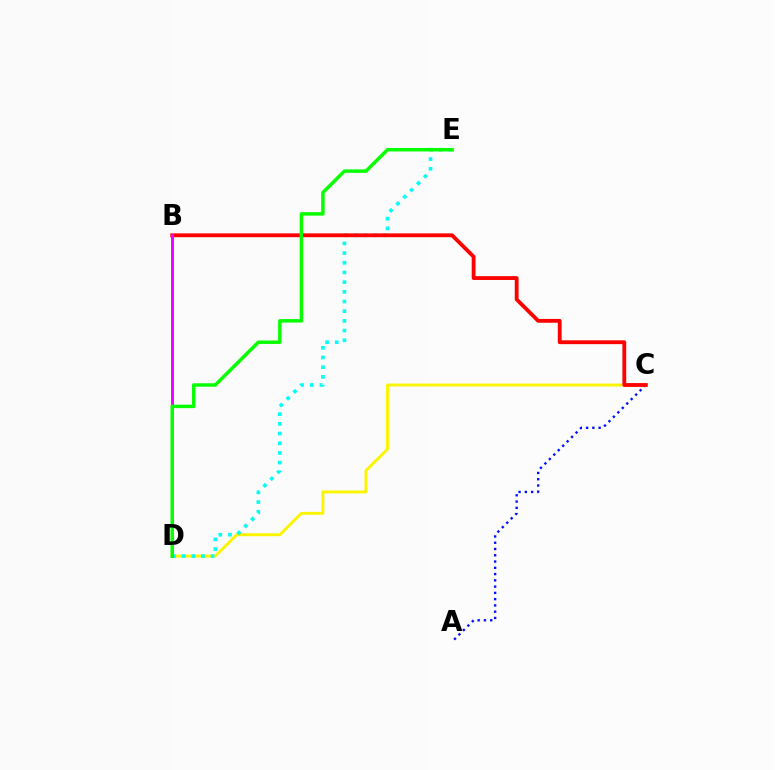{('A', 'C'): [{'color': '#0010ff', 'line_style': 'dotted', 'thickness': 1.7}], ('C', 'D'): [{'color': '#fcf500', 'line_style': 'solid', 'thickness': 2.1}], ('D', 'E'): [{'color': '#00fff6', 'line_style': 'dotted', 'thickness': 2.63}, {'color': '#08ff00', 'line_style': 'solid', 'thickness': 2.5}], ('B', 'C'): [{'color': '#ff0000', 'line_style': 'solid', 'thickness': 2.75}], ('B', 'D'): [{'color': '#ee00ff', 'line_style': 'solid', 'thickness': 2.11}]}